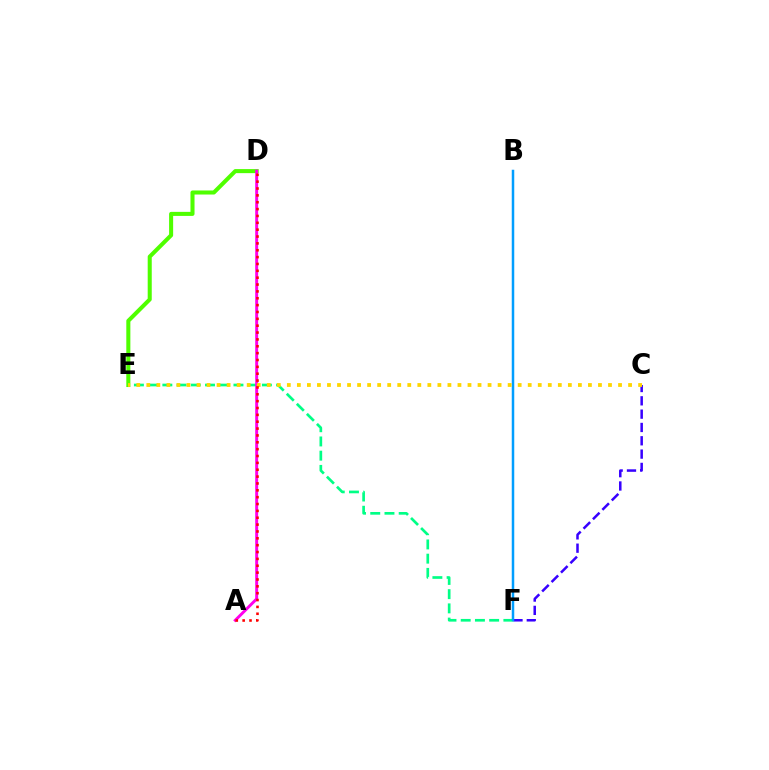{('E', 'F'): [{'color': '#00ff86', 'line_style': 'dashed', 'thickness': 1.93}], ('D', 'E'): [{'color': '#4fff00', 'line_style': 'solid', 'thickness': 2.92}], ('A', 'D'): [{'color': '#ff00ed', 'line_style': 'solid', 'thickness': 2.11}, {'color': '#ff0000', 'line_style': 'dotted', 'thickness': 1.86}], ('C', 'F'): [{'color': '#3700ff', 'line_style': 'dashed', 'thickness': 1.81}], ('B', 'F'): [{'color': '#009eff', 'line_style': 'solid', 'thickness': 1.8}], ('C', 'E'): [{'color': '#ffd500', 'line_style': 'dotted', 'thickness': 2.73}]}